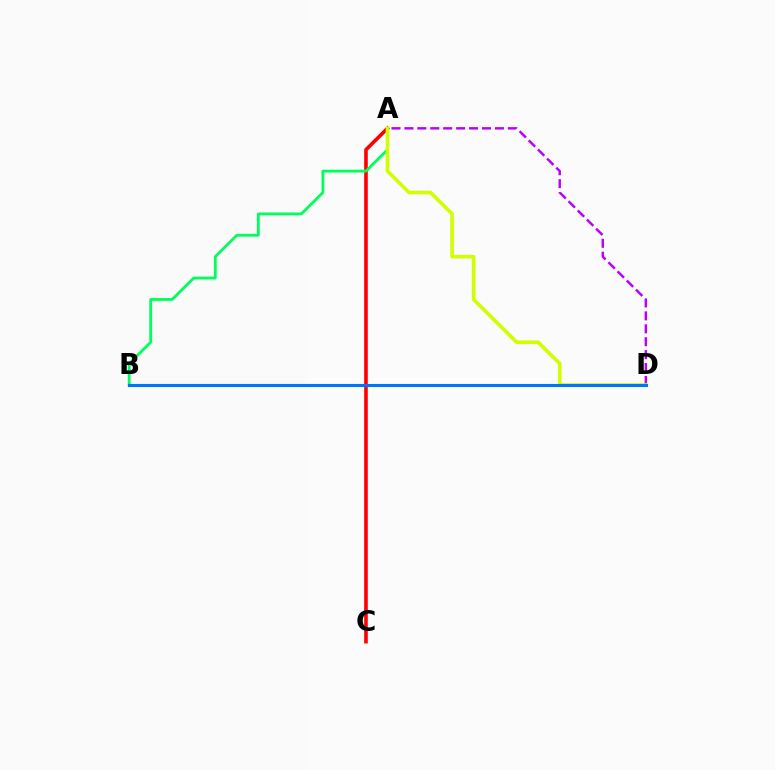{('A', 'C'): [{'color': '#ff0000', 'line_style': 'solid', 'thickness': 2.61}], ('A', 'B'): [{'color': '#00ff5c', 'line_style': 'solid', 'thickness': 2.04}], ('A', 'D'): [{'color': '#b900ff', 'line_style': 'dashed', 'thickness': 1.76}, {'color': '#d1ff00', 'line_style': 'solid', 'thickness': 2.62}], ('B', 'D'): [{'color': '#0074ff', 'line_style': 'solid', 'thickness': 2.22}]}